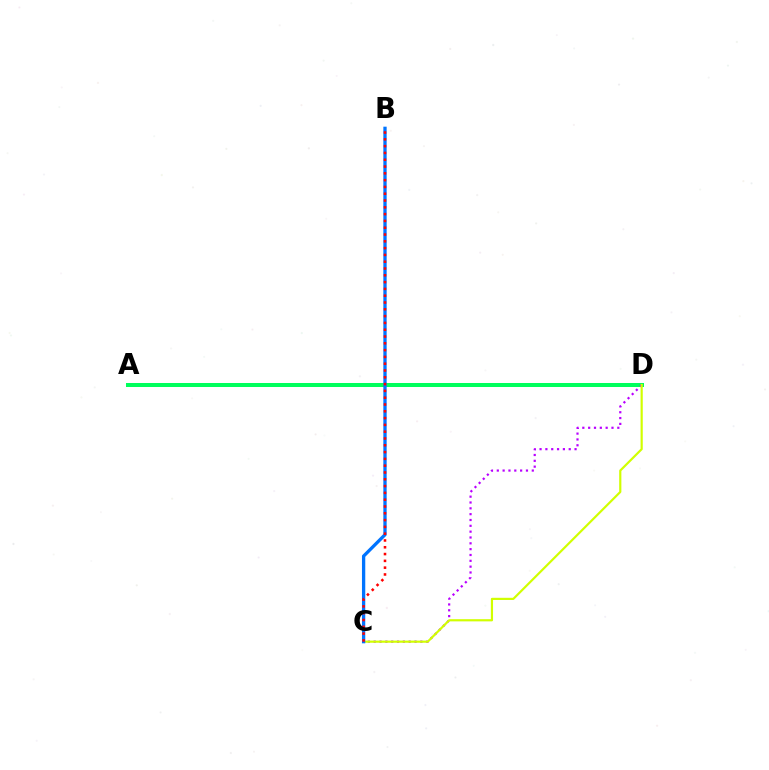{('A', 'D'): [{'color': '#00ff5c', 'line_style': 'solid', 'thickness': 2.89}], ('C', 'D'): [{'color': '#b900ff', 'line_style': 'dotted', 'thickness': 1.58}, {'color': '#d1ff00', 'line_style': 'solid', 'thickness': 1.57}], ('B', 'C'): [{'color': '#0074ff', 'line_style': 'solid', 'thickness': 2.38}, {'color': '#ff0000', 'line_style': 'dotted', 'thickness': 1.85}]}